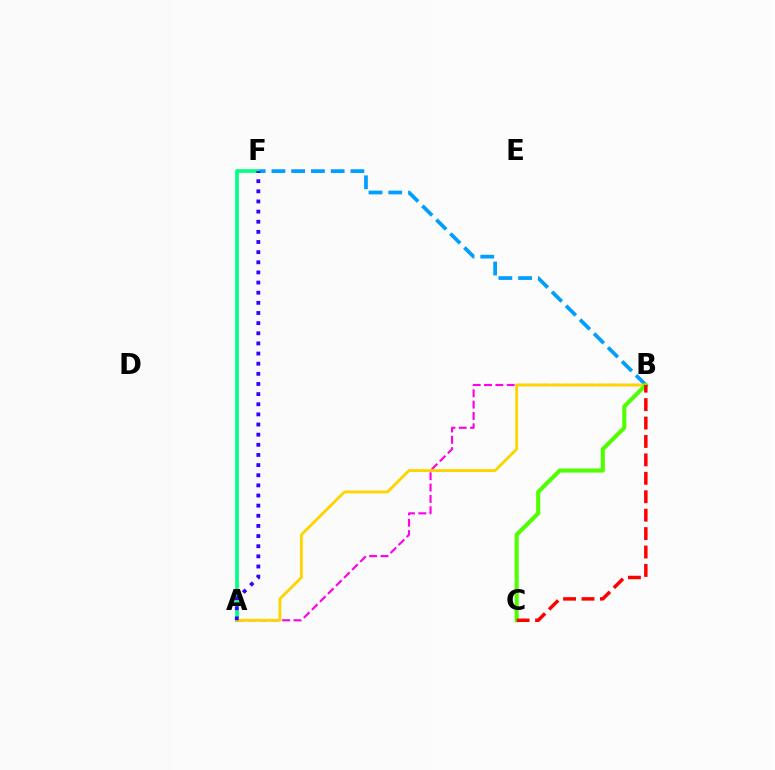{('B', 'F'): [{'color': '#009eff', 'line_style': 'dashed', 'thickness': 2.68}], ('A', 'F'): [{'color': '#00ff86', 'line_style': 'solid', 'thickness': 2.64}, {'color': '#3700ff', 'line_style': 'dotted', 'thickness': 2.75}], ('A', 'B'): [{'color': '#ff00ed', 'line_style': 'dashed', 'thickness': 1.54}, {'color': '#ffd500', 'line_style': 'solid', 'thickness': 2.06}], ('B', 'C'): [{'color': '#4fff00', 'line_style': 'solid', 'thickness': 2.94}, {'color': '#ff0000', 'line_style': 'dashed', 'thickness': 2.5}]}